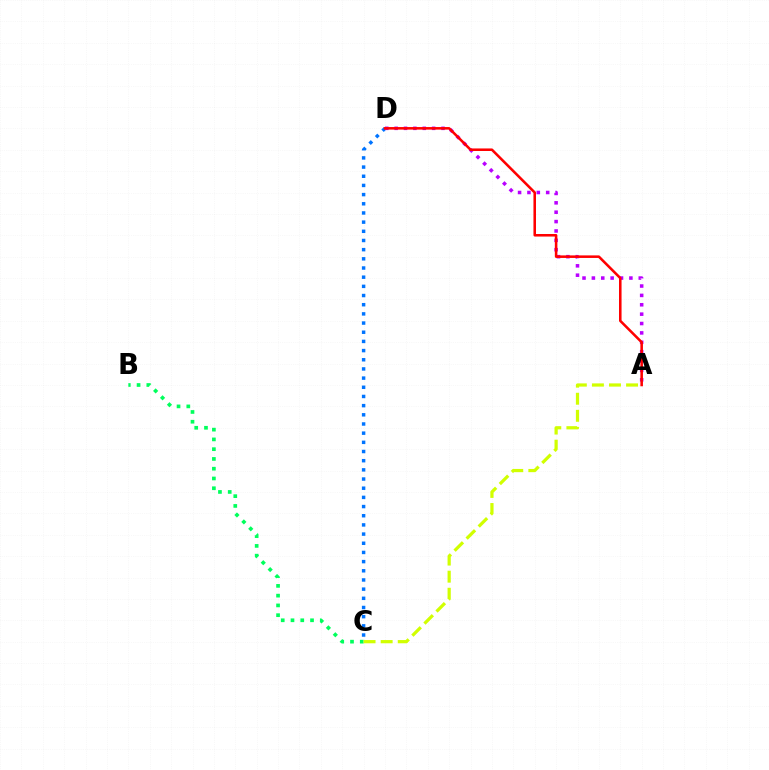{('C', 'D'): [{'color': '#0074ff', 'line_style': 'dotted', 'thickness': 2.49}], ('B', 'C'): [{'color': '#00ff5c', 'line_style': 'dotted', 'thickness': 2.65}], ('A', 'D'): [{'color': '#b900ff', 'line_style': 'dotted', 'thickness': 2.55}, {'color': '#ff0000', 'line_style': 'solid', 'thickness': 1.84}], ('A', 'C'): [{'color': '#d1ff00', 'line_style': 'dashed', 'thickness': 2.32}]}